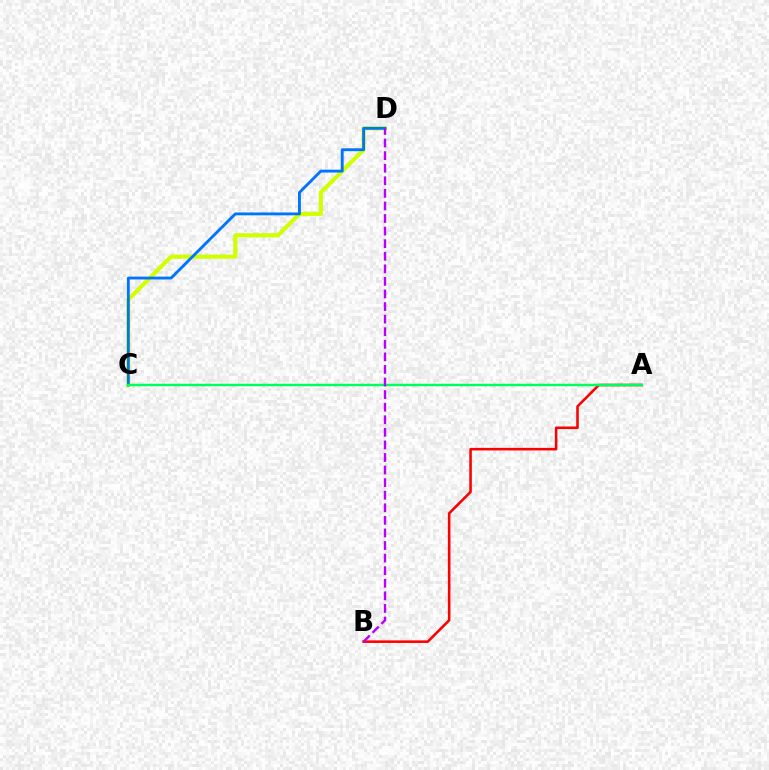{('C', 'D'): [{'color': '#d1ff00', 'line_style': 'solid', 'thickness': 2.97}, {'color': '#0074ff', 'line_style': 'solid', 'thickness': 2.06}], ('A', 'B'): [{'color': '#ff0000', 'line_style': 'solid', 'thickness': 1.85}], ('A', 'C'): [{'color': '#00ff5c', 'line_style': 'solid', 'thickness': 1.75}], ('B', 'D'): [{'color': '#b900ff', 'line_style': 'dashed', 'thickness': 1.71}]}